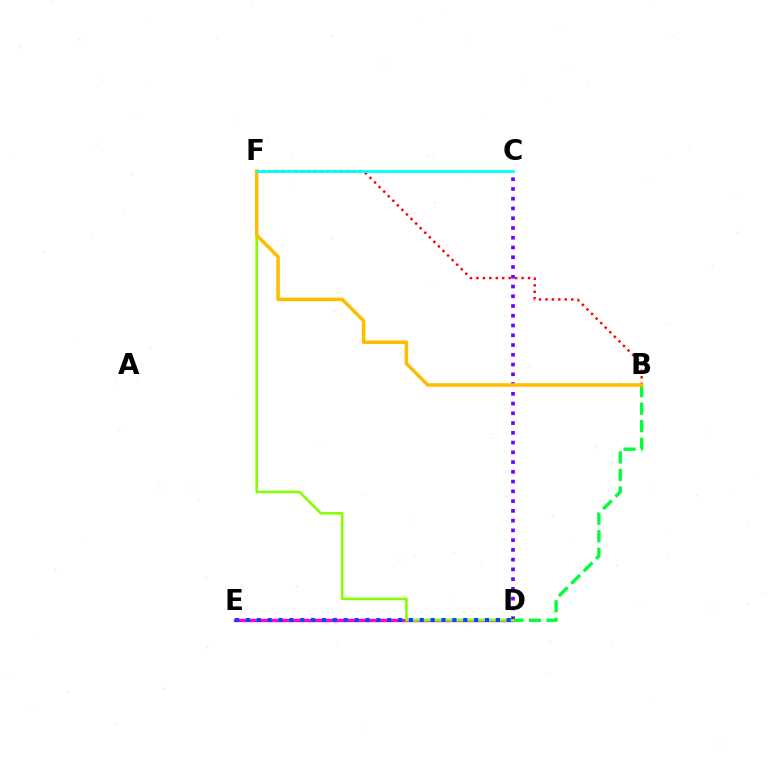{('D', 'E'): [{'color': '#ff00cf', 'line_style': 'solid', 'thickness': 2.4}, {'color': '#004bff', 'line_style': 'dotted', 'thickness': 2.95}], ('B', 'D'): [{'color': '#00ff39', 'line_style': 'dashed', 'thickness': 2.38}], ('C', 'D'): [{'color': '#7200ff', 'line_style': 'dotted', 'thickness': 2.65}], ('D', 'F'): [{'color': '#84ff00', 'line_style': 'solid', 'thickness': 1.85}], ('B', 'F'): [{'color': '#ff0000', 'line_style': 'dotted', 'thickness': 1.75}, {'color': '#ffbd00', 'line_style': 'solid', 'thickness': 2.55}], ('C', 'F'): [{'color': '#00fff6', 'line_style': 'solid', 'thickness': 2.02}]}